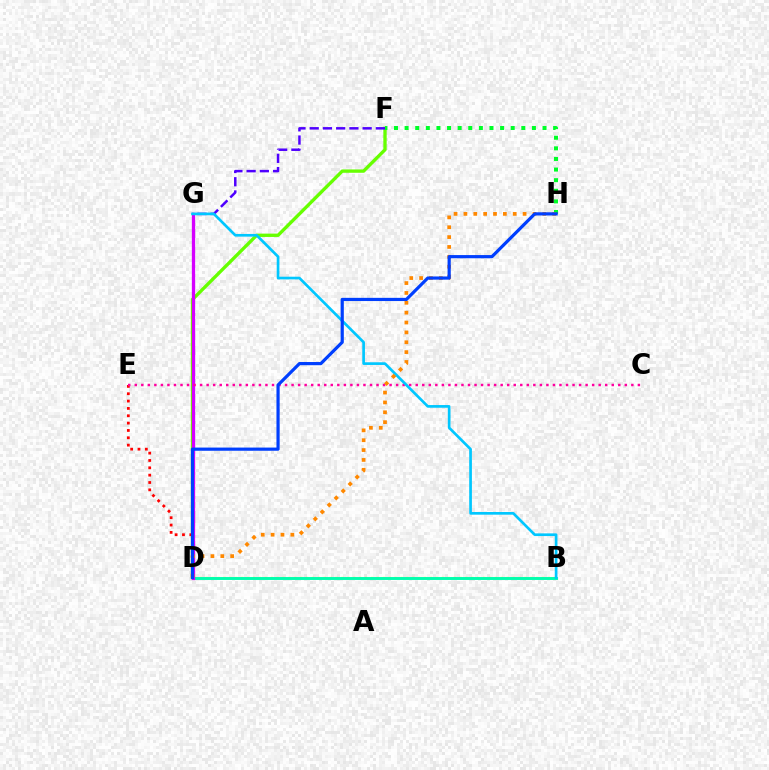{('B', 'D'): [{'color': '#eeff00', 'line_style': 'dotted', 'thickness': 1.6}, {'color': '#00ffaf', 'line_style': 'solid', 'thickness': 2.1}], ('D', 'F'): [{'color': '#66ff00', 'line_style': 'solid', 'thickness': 2.4}], ('D', 'E'): [{'color': '#ff0000', 'line_style': 'dotted', 'thickness': 2.0}], ('F', 'H'): [{'color': '#00ff27', 'line_style': 'dotted', 'thickness': 2.88}], ('D', 'G'): [{'color': '#d600ff', 'line_style': 'solid', 'thickness': 2.37}], ('C', 'E'): [{'color': '#ff00a0', 'line_style': 'dotted', 'thickness': 1.78}], ('F', 'G'): [{'color': '#4f00ff', 'line_style': 'dashed', 'thickness': 1.8}], ('B', 'G'): [{'color': '#00c7ff', 'line_style': 'solid', 'thickness': 1.93}], ('D', 'H'): [{'color': '#ff8800', 'line_style': 'dotted', 'thickness': 2.68}, {'color': '#003fff', 'line_style': 'solid', 'thickness': 2.3}]}